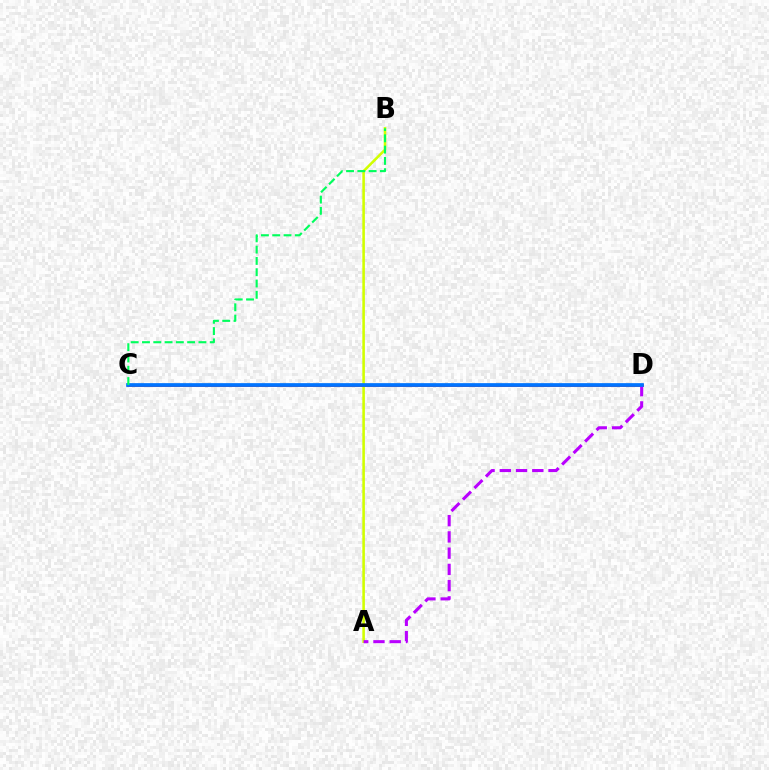{('A', 'B'): [{'color': '#d1ff00', 'line_style': 'solid', 'thickness': 1.86}], ('C', 'D'): [{'color': '#ff0000', 'line_style': 'solid', 'thickness': 1.9}, {'color': '#0074ff', 'line_style': 'solid', 'thickness': 2.67}], ('A', 'D'): [{'color': '#b900ff', 'line_style': 'dashed', 'thickness': 2.21}], ('B', 'C'): [{'color': '#00ff5c', 'line_style': 'dashed', 'thickness': 1.53}]}